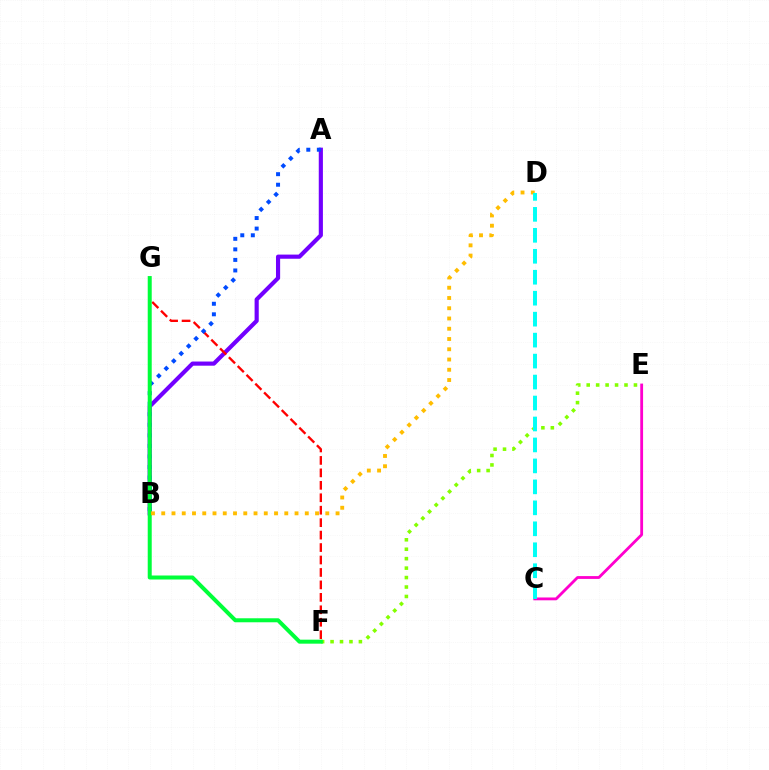{('A', 'B'): [{'color': '#7200ff', 'line_style': 'solid', 'thickness': 2.99}, {'color': '#004bff', 'line_style': 'dotted', 'thickness': 2.86}], ('F', 'G'): [{'color': '#ff0000', 'line_style': 'dashed', 'thickness': 1.69}, {'color': '#00ff39', 'line_style': 'solid', 'thickness': 2.88}], ('C', 'E'): [{'color': '#ff00cf', 'line_style': 'solid', 'thickness': 2.03}], ('E', 'F'): [{'color': '#84ff00', 'line_style': 'dotted', 'thickness': 2.57}], ('B', 'D'): [{'color': '#ffbd00', 'line_style': 'dotted', 'thickness': 2.79}], ('C', 'D'): [{'color': '#00fff6', 'line_style': 'dashed', 'thickness': 2.85}]}